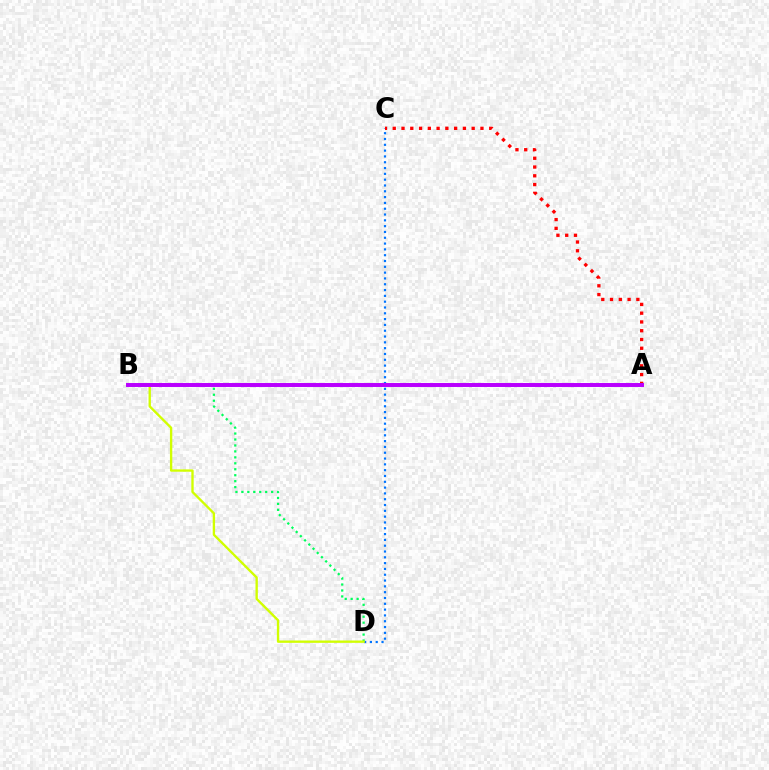{('C', 'D'): [{'color': '#0074ff', 'line_style': 'dotted', 'thickness': 1.58}], ('B', 'D'): [{'color': '#00ff5c', 'line_style': 'dotted', 'thickness': 1.62}, {'color': '#d1ff00', 'line_style': 'solid', 'thickness': 1.69}], ('A', 'C'): [{'color': '#ff0000', 'line_style': 'dotted', 'thickness': 2.38}], ('A', 'B'): [{'color': '#b900ff', 'line_style': 'solid', 'thickness': 2.85}]}